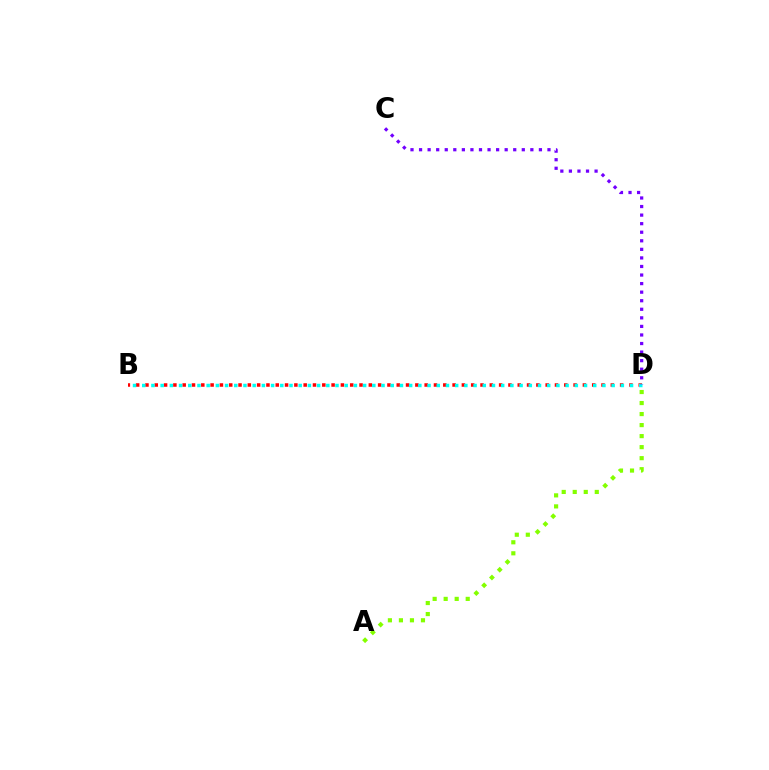{('A', 'D'): [{'color': '#84ff00', 'line_style': 'dotted', 'thickness': 2.99}], ('B', 'D'): [{'color': '#ff0000', 'line_style': 'dotted', 'thickness': 2.53}, {'color': '#00fff6', 'line_style': 'dotted', 'thickness': 2.5}], ('C', 'D'): [{'color': '#7200ff', 'line_style': 'dotted', 'thickness': 2.33}]}